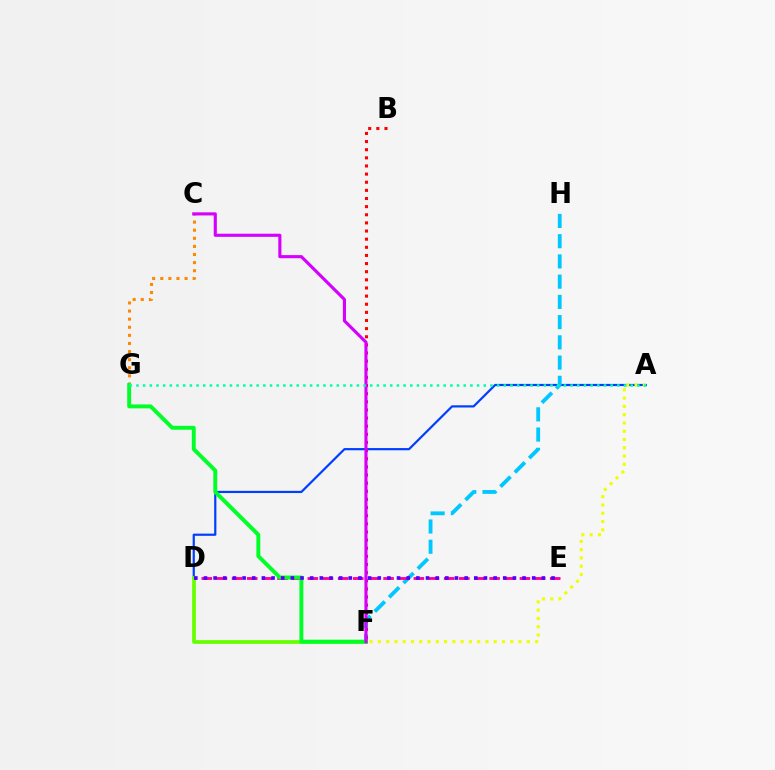{('A', 'D'): [{'color': '#003fff', 'line_style': 'solid', 'thickness': 1.59}], ('A', 'F'): [{'color': '#eeff00', 'line_style': 'dotted', 'thickness': 2.25}], ('F', 'H'): [{'color': '#00c7ff', 'line_style': 'dashed', 'thickness': 2.75}], ('D', 'F'): [{'color': '#66ff00', 'line_style': 'solid', 'thickness': 2.69}], ('D', 'E'): [{'color': '#ff00a0', 'line_style': 'dashed', 'thickness': 2.06}, {'color': '#4f00ff', 'line_style': 'dotted', 'thickness': 2.62}], ('C', 'G'): [{'color': '#ff8800', 'line_style': 'dotted', 'thickness': 2.2}], ('B', 'F'): [{'color': '#ff0000', 'line_style': 'dotted', 'thickness': 2.21}], ('F', 'G'): [{'color': '#00ff27', 'line_style': 'solid', 'thickness': 2.82}], ('C', 'F'): [{'color': '#d600ff', 'line_style': 'solid', 'thickness': 2.25}], ('A', 'G'): [{'color': '#00ffaf', 'line_style': 'dotted', 'thickness': 1.81}]}